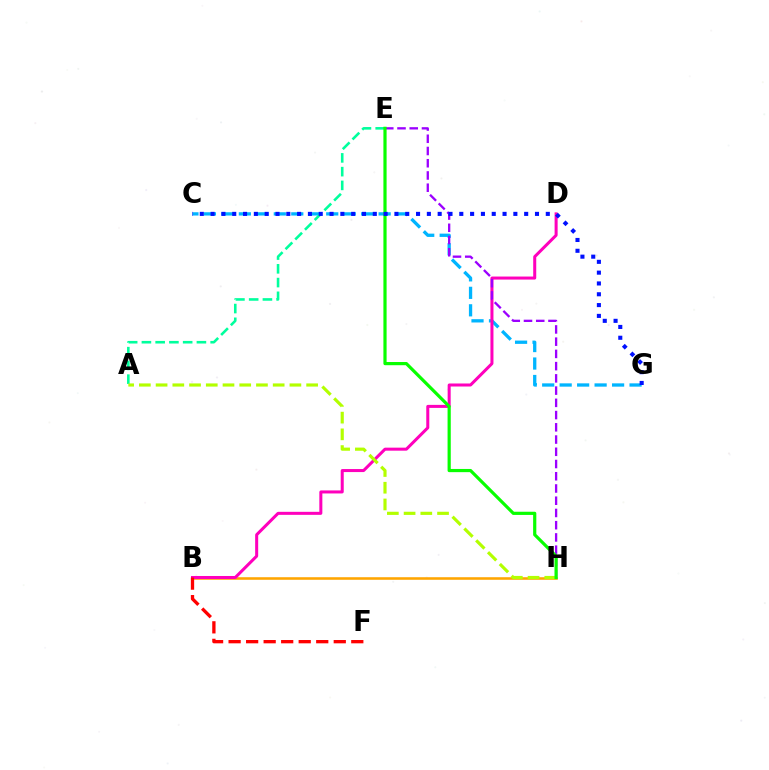{('C', 'G'): [{'color': '#00b5ff', 'line_style': 'dashed', 'thickness': 2.37}, {'color': '#0010ff', 'line_style': 'dotted', 'thickness': 2.94}], ('B', 'H'): [{'color': '#ffa500', 'line_style': 'solid', 'thickness': 1.85}], ('A', 'E'): [{'color': '#00ff9d', 'line_style': 'dashed', 'thickness': 1.87}], ('B', 'D'): [{'color': '#ff00bd', 'line_style': 'solid', 'thickness': 2.18}], ('E', 'H'): [{'color': '#9b00ff', 'line_style': 'dashed', 'thickness': 1.66}, {'color': '#08ff00', 'line_style': 'solid', 'thickness': 2.3}], ('A', 'H'): [{'color': '#b3ff00', 'line_style': 'dashed', 'thickness': 2.27}], ('B', 'F'): [{'color': '#ff0000', 'line_style': 'dashed', 'thickness': 2.38}]}